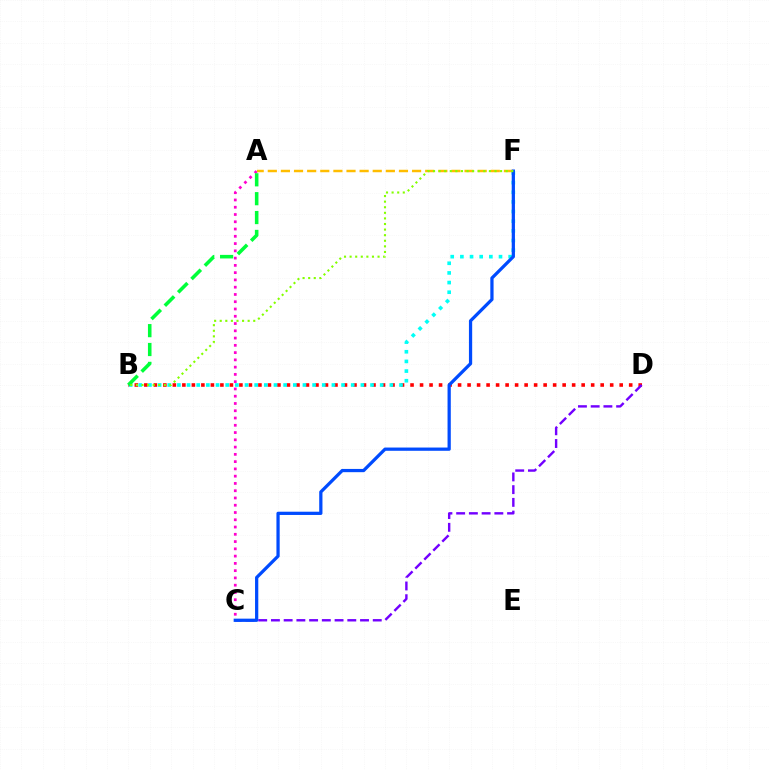{('B', 'D'): [{'color': '#ff0000', 'line_style': 'dotted', 'thickness': 2.58}], ('A', 'C'): [{'color': '#ff00cf', 'line_style': 'dotted', 'thickness': 1.97}], ('C', 'D'): [{'color': '#7200ff', 'line_style': 'dashed', 'thickness': 1.73}], ('B', 'F'): [{'color': '#00fff6', 'line_style': 'dotted', 'thickness': 2.62}, {'color': '#84ff00', 'line_style': 'dotted', 'thickness': 1.52}], ('A', 'F'): [{'color': '#ffbd00', 'line_style': 'dashed', 'thickness': 1.78}], ('C', 'F'): [{'color': '#004bff', 'line_style': 'solid', 'thickness': 2.34}], ('A', 'B'): [{'color': '#00ff39', 'line_style': 'dashed', 'thickness': 2.56}]}